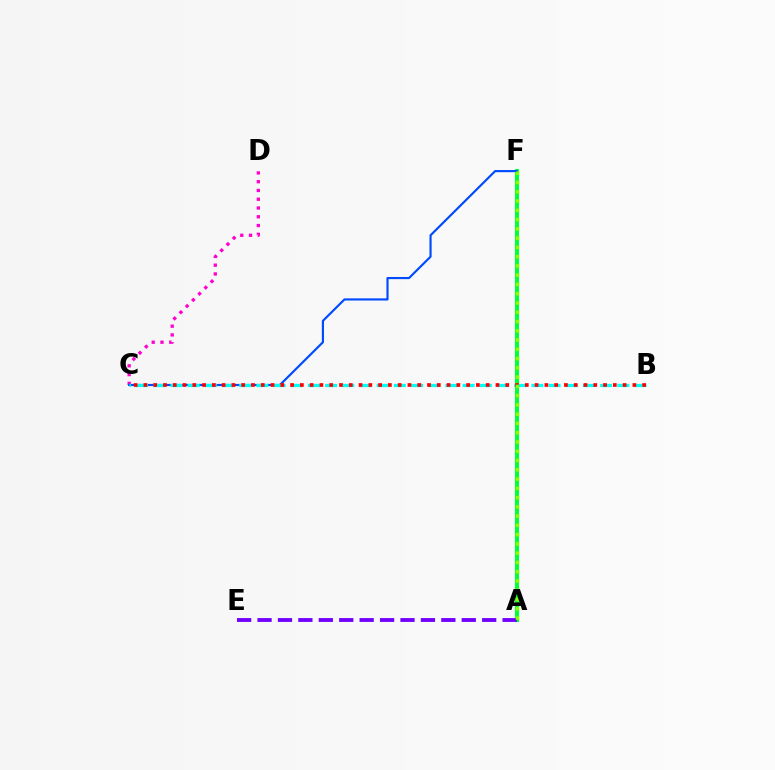{('A', 'F'): [{'color': '#ffbd00', 'line_style': 'dashed', 'thickness': 2.88}, {'color': '#00ff39', 'line_style': 'solid', 'thickness': 2.94}, {'color': '#84ff00', 'line_style': 'dotted', 'thickness': 2.52}], ('C', 'D'): [{'color': '#ff00cf', 'line_style': 'dotted', 'thickness': 2.38}], ('C', 'F'): [{'color': '#004bff', 'line_style': 'solid', 'thickness': 1.56}], ('B', 'C'): [{'color': '#00fff6', 'line_style': 'dashed', 'thickness': 2.33}, {'color': '#ff0000', 'line_style': 'dotted', 'thickness': 2.66}], ('A', 'E'): [{'color': '#7200ff', 'line_style': 'dashed', 'thickness': 2.77}]}